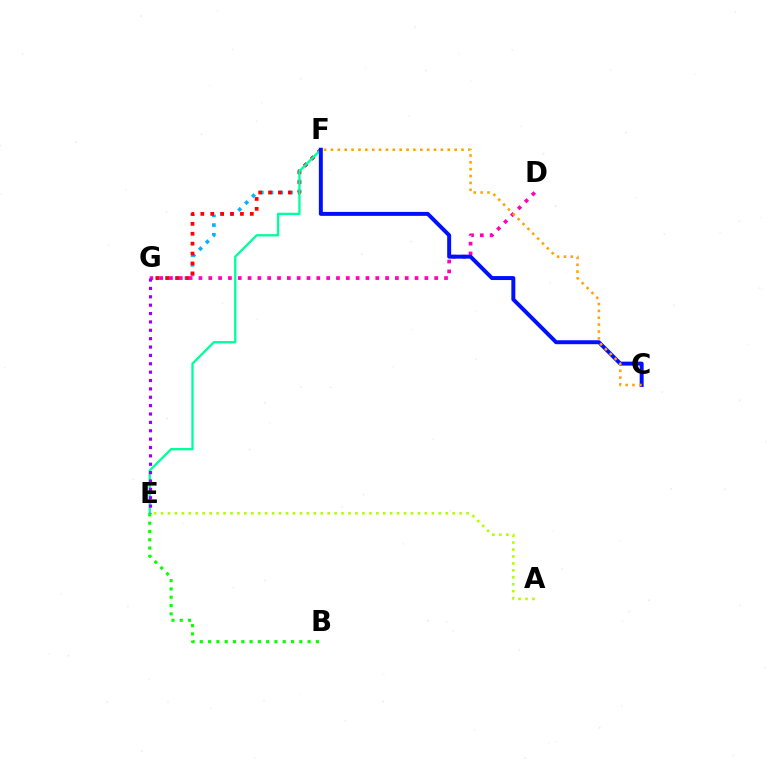{('F', 'G'): [{'color': '#00b5ff', 'line_style': 'dotted', 'thickness': 2.64}, {'color': '#ff0000', 'line_style': 'dotted', 'thickness': 2.69}], ('E', 'F'): [{'color': '#00ff9d', 'line_style': 'solid', 'thickness': 1.67}], ('D', 'G'): [{'color': '#ff00bd', 'line_style': 'dotted', 'thickness': 2.67}], ('A', 'E'): [{'color': '#b3ff00', 'line_style': 'dotted', 'thickness': 1.89}], ('E', 'G'): [{'color': '#9b00ff', 'line_style': 'dotted', 'thickness': 2.27}], ('B', 'E'): [{'color': '#08ff00', 'line_style': 'dotted', 'thickness': 2.25}], ('C', 'F'): [{'color': '#0010ff', 'line_style': 'solid', 'thickness': 2.85}, {'color': '#ffa500', 'line_style': 'dotted', 'thickness': 1.87}]}